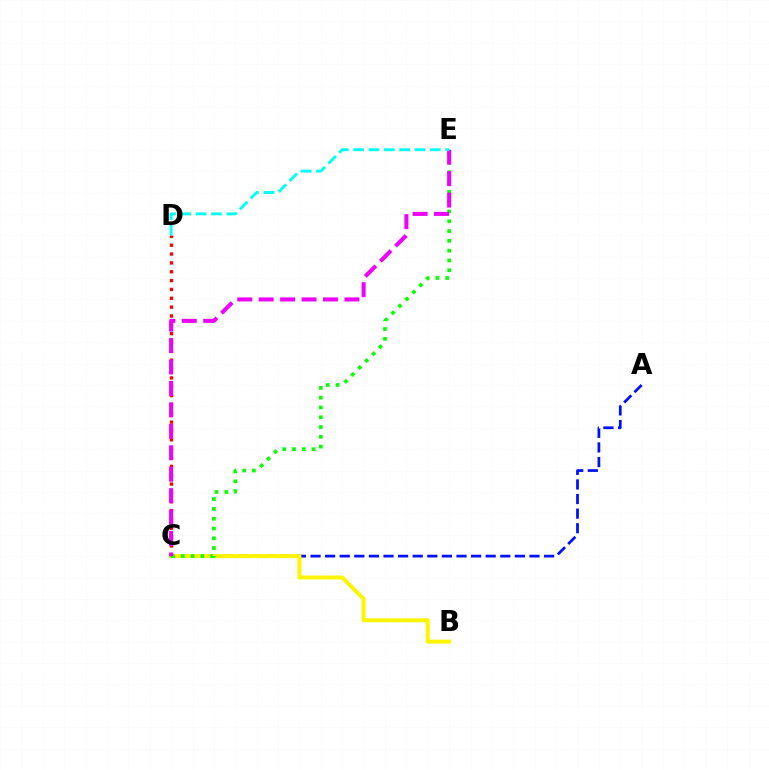{('A', 'C'): [{'color': '#0010ff', 'line_style': 'dashed', 'thickness': 1.98}], ('B', 'C'): [{'color': '#fcf500', 'line_style': 'solid', 'thickness': 2.86}], ('C', 'D'): [{'color': '#ff0000', 'line_style': 'dotted', 'thickness': 2.4}], ('C', 'E'): [{'color': '#08ff00', 'line_style': 'dotted', 'thickness': 2.66}, {'color': '#ee00ff', 'line_style': 'dashed', 'thickness': 2.91}], ('D', 'E'): [{'color': '#00fff6', 'line_style': 'dashed', 'thickness': 2.08}]}